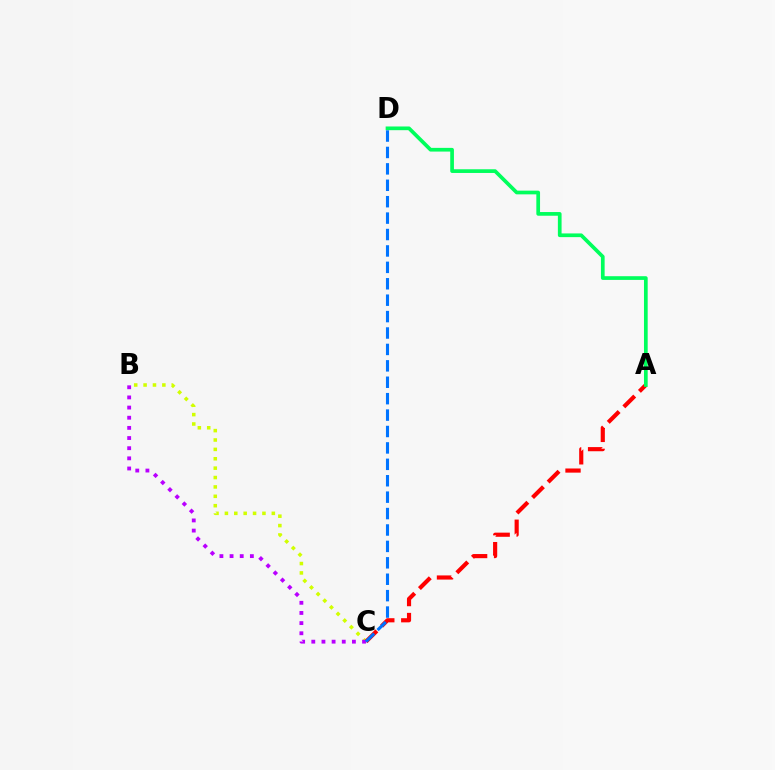{('B', 'C'): [{'color': '#d1ff00', 'line_style': 'dotted', 'thickness': 2.55}, {'color': '#b900ff', 'line_style': 'dotted', 'thickness': 2.76}], ('A', 'C'): [{'color': '#ff0000', 'line_style': 'dashed', 'thickness': 2.99}], ('A', 'D'): [{'color': '#00ff5c', 'line_style': 'solid', 'thickness': 2.67}], ('C', 'D'): [{'color': '#0074ff', 'line_style': 'dashed', 'thickness': 2.23}]}